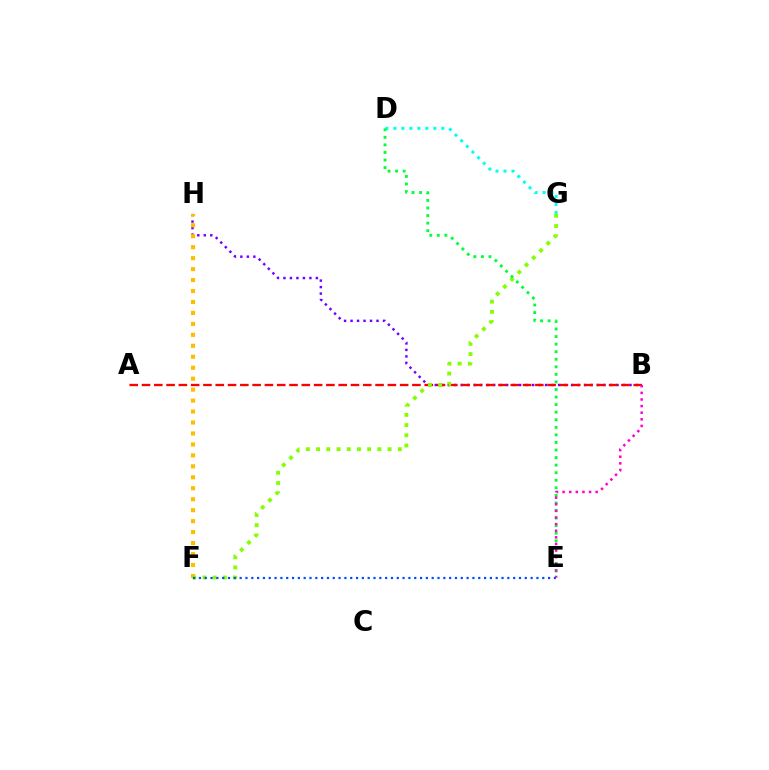{('B', 'H'): [{'color': '#7200ff', 'line_style': 'dotted', 'thickness': 1.76}], ('A', 'B'): [{'color': '#ff0000', 'line_style': 'dashed', 'thickness': 1.67}], ('F', 'H'): [{'color': '#ffbd00', 'line_style': 'dotted', 'thickness': 2.98}], ('D', 'G'): [{'color': '#00fff6', 'line_style': 'dotted', 'thickness': 2.17}], ('F', 'G'): [{'color': '#84ff00', 'line_style': 'dotted', 'thickness': 2.78}], ('D', 'E'): [{'color': '#00ff39', 'line_style': 'dotted', 'thickness': 2.05}], ('E', 'F'): [{'color': '#004bff', 'line_style': 'dotted', 'thickness': 1.58}], ('B', 'E'): [{'color': '#ff00cf', 'line_style': 'dotted', 'thickness': 1.8}]}